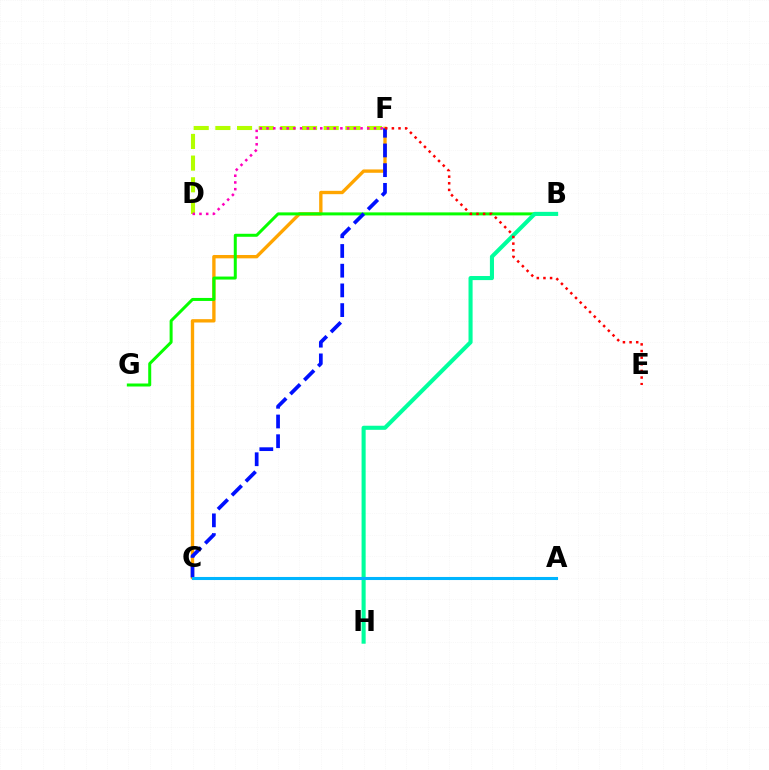{('C', 'F'): [{'color': '#ffa500', 'line_style': 'solid', 'thickness': 2.41}, {'color': '#0010ff', 'line_style': 'dashed', 'thickness': 2.68}], ('A', 'C'): [{'color': '#9b00ff', 'line_style': 'solid', 'thickness': 1.98}, {'color': '#00b5ff', 'line_style': 'solid', 'thickness': 2.21}], ('B', 'G'): [{'color': '#08ff00', 'line_style': 'solid', 'thickness': 2.16}], ('B', 'H'): [{'color': '#00ff9d', 'line_style': 'solid', 'thickness': 2.94}], ('D', 'F'): [{'color': '#b3ff00', 'line_style': 'dashed', 'thickness': 2.94}, {'color': '#ff00bd', 'line_style': 'dotted', 'thickness': 1.82}], ('E', 'F'): [{'color': '#ff0000', 'line_style': 'dotted', 'thickness': 1.8}]}